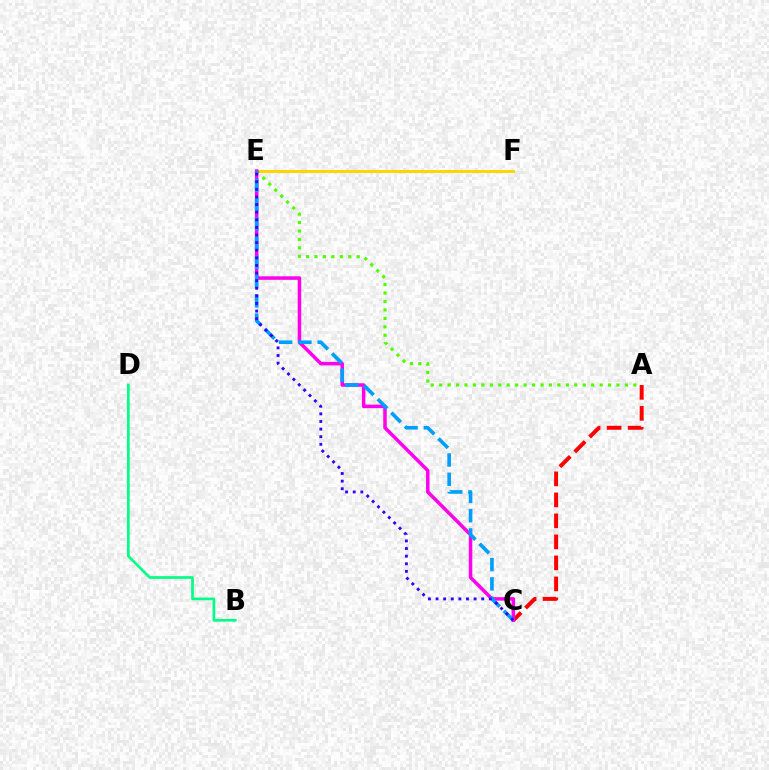{('A', 'C'): [{'color': '#ff0000', 'line_style': 'dashed', 'thickness': 2.85}], ('E', 'F'): [{'color': '#ffd500', 'line_style': 'solid', 'thickness': 2.12}], ('A', 'E'): [{'color': '#4fff00', 'line_style': 'dotted', 'thickness': 2.29}], ('B', 'D'): [{'color': '#00ff86', 'line_style': 'solid', 'thickness': 1.94}], ('C', 'E'): [{'color': '#ff00ed', 'line_style': 'solid', 'thickness': 2.53}, {'color': '#009eff', 'line_style': 'dashed', 'thickness': 2.62}, {'color': '#3700ff', 'line_style': 'dotted', 'thickness': 2.07}]}